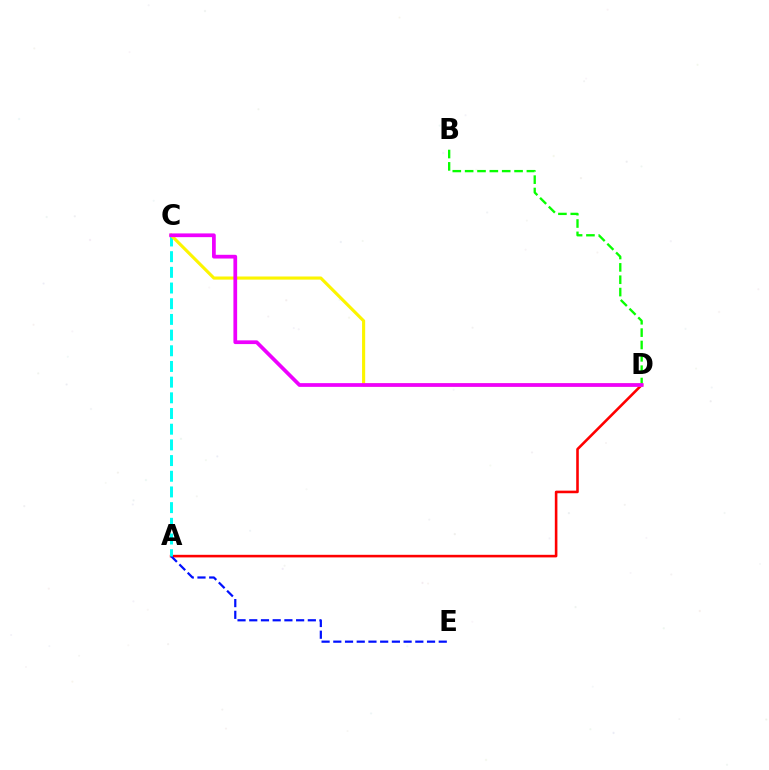{('A', 'D'): [{'color': '#ff0000', 'line_style': 'solid', 'thickness': 1.86}], ('A', 'E'): [{'color': '#0010ff', 'line_style': 'dashed', 'thickness': 1.59}], ('A', 'C'): [{'color': '#00fff6', 'line_style': 'dashed', 'thickness': 2.13}], ('C', 'D'): [{'color': '#fcf500', 'line_style': 'solid', 'thickness': 2.25}, {'color': '#ee00ff', 'line_style': 'solid', 'thickness': 2.69}], ('B', 'D'): [{'color': '#08ff00', 'line_style': 'dashed', 'thickness': 1.68}]}